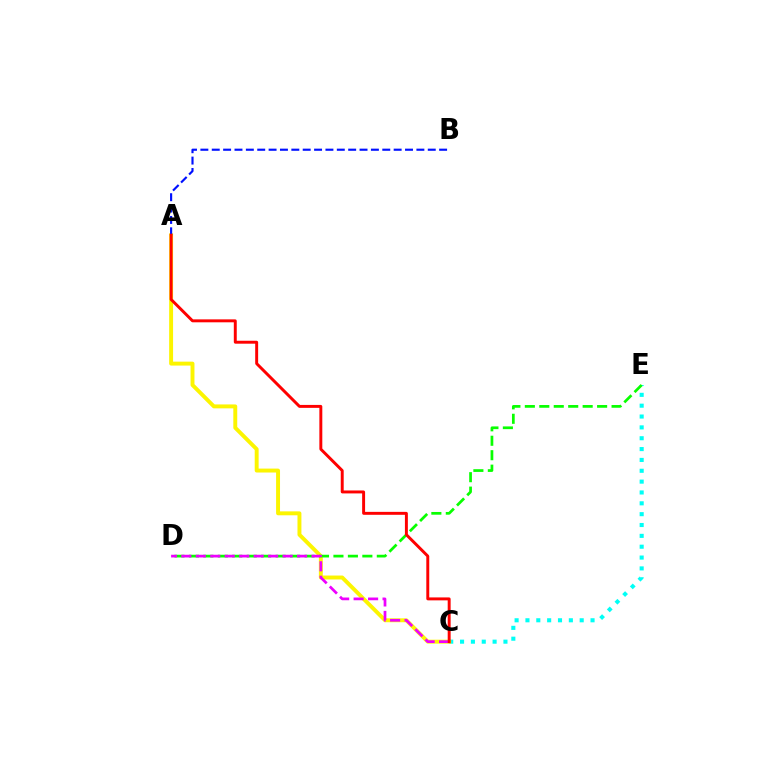{('C', 'E'): [{'color': '#00fff6', 'line_style': 'dotted', 'thickness': 2.95}], ('A', 'C'): [{'color': '#fcf500', 'line_style': 'solid', 'thickness': 2.82}, {'color': '#ff0000', 'line_style': 'solid', 'thickness': 2.12}], ('A', 'B'): [{'color': '#0010ff', 'line_style': 'dashed', 'thickness': 1.54}], ('D', 'E'): [{'color': '#08ff00', 'line_style': 'dashed', 'thickness': 1.96}], ('C', 'D'): [{'color': '#ee00ff', 'line_style': 'dashed', 'thickness': 1.97}]}